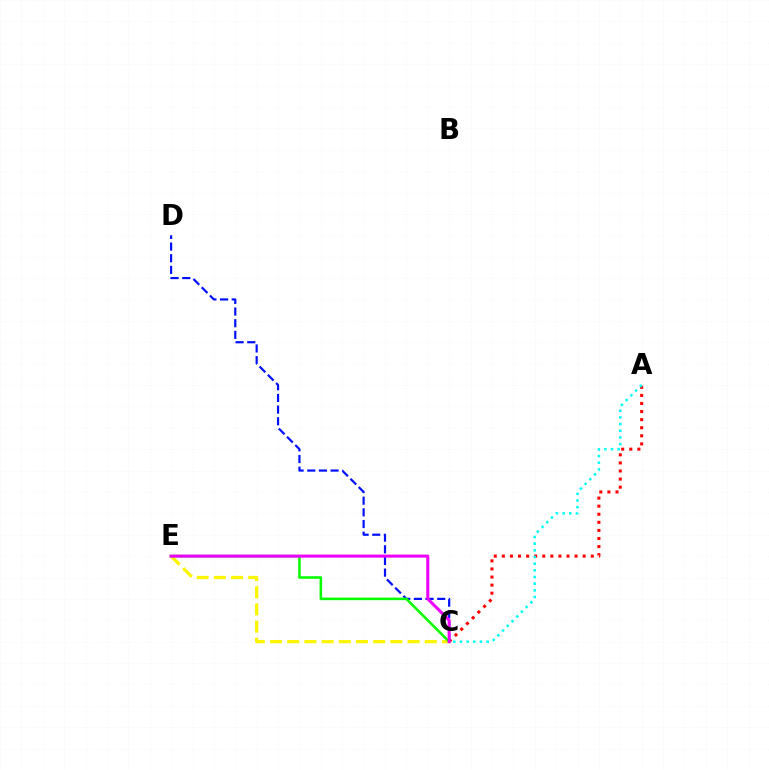{('A', 'C'): [{'color': '#ff0000', 'line_style': 'dotted', 'thickness': 2.2}, {'color': '#00fff6', 'line_style': 'dotted', 'thickness': 1.81}], ('C', 'D'): [{'color': '#0010ff', 'line_style': 'dashed', 'thickness': 1.58}], ('C', 'E'): [{'color': '#fcf500', 'line_style': 'dashed', 'thickness': 2.34}, {'color': '#08ff00', 'line_style': 'solid', 'thickness': 1.84}, {'color': '#ee00ff', 'line_style': 'solid', 'thickness': 2.2}]}